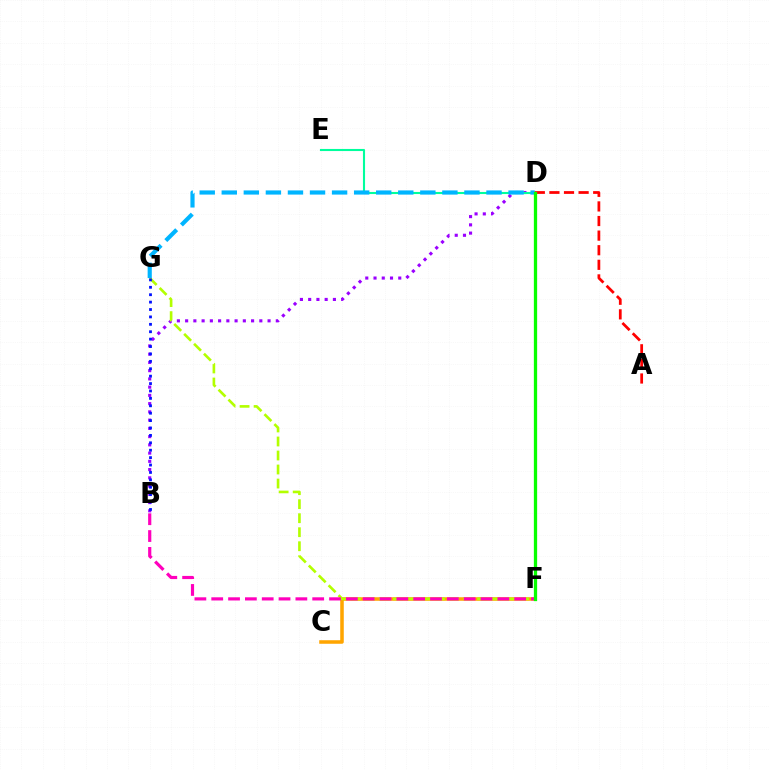{('A', 'D'): [{'color': '#ff0000', 'line_style': 'dashed', 'thickness': 1.98}], ('B', 'D'): [{'color': '#9b00ff', 'line_style': 'dotted', 'thickness': 2.24}], ('C', 'F'): [{'color': '#ffa500', 'line_style': 'solid', 'thickness': 2.55}], ('F', 'G'): [{'color': '#b3ff00', 'line_style': 'dashed', 'thickness': 1.9}], ('B', 'F'): [{'color': '#ff00bd', 'line_style': 'dashed', 'thickness': 2.29}], ('D', 'E'): [{'color': '#00ff9d', 'line_style': 'solid', 'thickness': 1.51}], ('D', 'G'): [{'color': '#00b5ff', 'line_style': 'dashed', 'thickness': 3.0}], ('B', 'G'): [{'color': '#0010ff', 'line_style': 'dotted', 'thickness': 2.01}], ('D', 'F'): [{'color': '#08ff00', 'line_style': 'solid', 'thickness': 2.36}]}